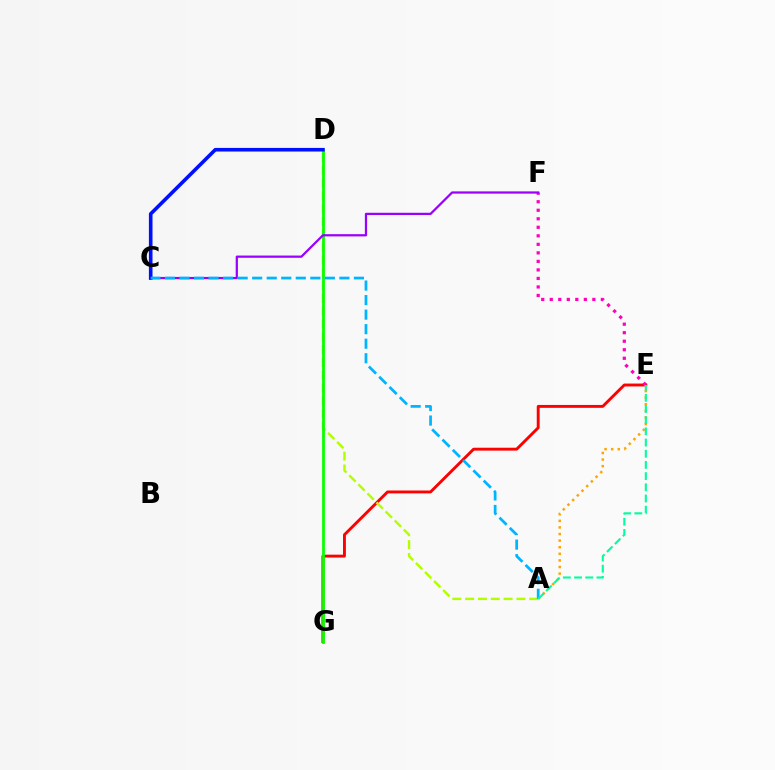{('E', 'G'): [{'color': '#ff0000', 'line_style': 'solid', 'thickness': 2.08}], ('E', 'F'): [{'color': '#ff00bd', 'line_style': 'dotted', 'thickness': 2.32}], ('A', 'E'): [{'color': '#ffa500', 'line_style': 'dotted', 'thickness': 1.79}, {'color': '#00ff9d', 'line_style': 'dashed', 'thickness': 1.52}], ('A', 'D'): [{'color': '#b3ff00', 'line_style': 'dashed', 'thickness': 1.74}], ('D', 'G'): [{'color': '#08ff00', 'line_style': 'solid', 'thickness': 2.01}], ('C', 'F'): [{'color': '#9b00ff', 'line_style': 'solid', 'thickness': 1.61}], ('C', 'D'): [{'color': '#0010ff', 'line_style': 'solid', 'thickness': 2.6}], ('A', 'C'): [{'color': '#00b5ff', 'line_style': 'dashed', 'thickness': 1.97}]}